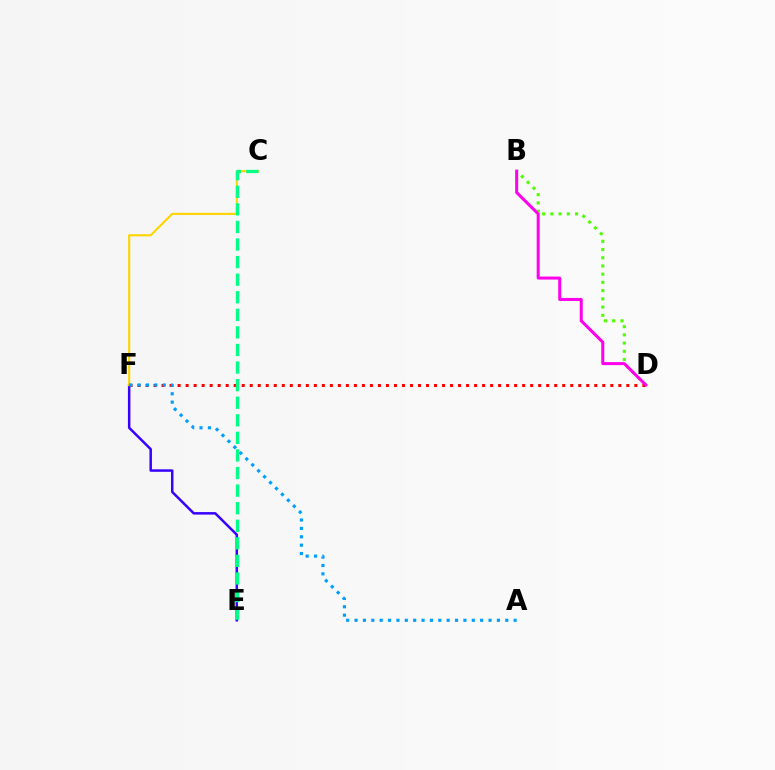{('B', 'D'): [{'color': '#4fff00', 'line_style': 'dotted', 'thickness': 2.23}, {'color': '#ff00ed', 'line_style': 'solid', 'thickness': 2.17}], ('D', 'F'): [{'color': '#ff0000', 'line_style': 'dotted', 'thickness': 2.18}], ('E', 'F'): [{'color': '#3700ff', 'line_style': 'solid', 'thickness': 1.79}], ('C', 'F'): [{'color': '#ffd500', 'line_style': 'solid', 'thickness': 1.53}], ('A', 'F'): [{'color': '#009eff', 'line_style': 'dotted', 'thickness': 2.28}], ('C', 'E'): [{'color': '#00ff86', 'line_style': 'dashed', 'thickness': 2.39}]}